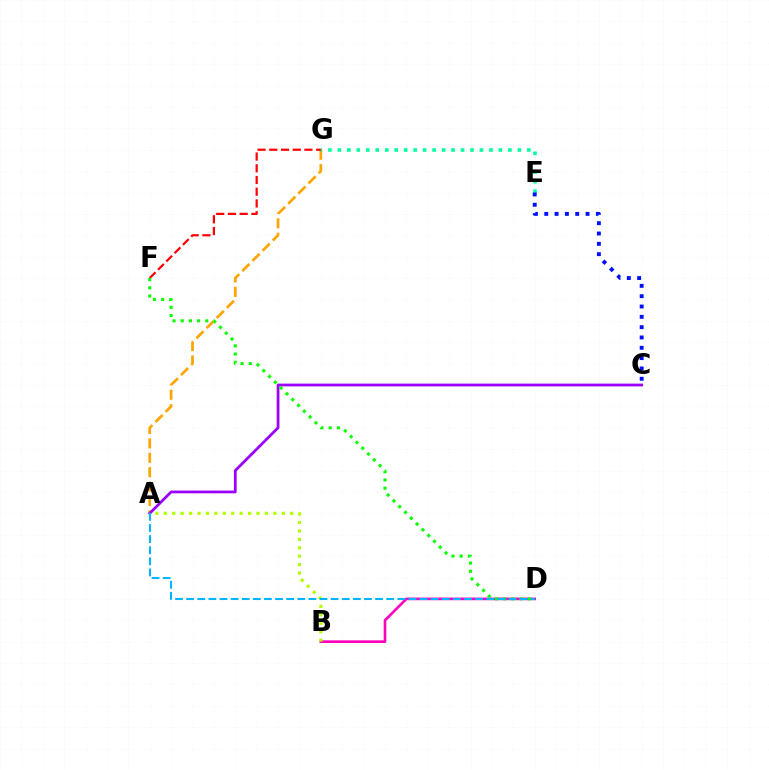{('A', 'G'): [{'color': '#ffa500', 'line_style': 'dashed', 'thickness': 1.95}], ('E', 'G'): [{'color': '#00ff9d', 'line_style': 'dotted', 'thickness': 2.57}], ('B', 'D'): [{'color': '#ff00bd', 'line_style': 'solid', 'thickness': 1.91}], ('F', 'G'): [{'color': '#ff0000', 'line_style': 'dashed', 'thickness': 1.59}], ('A', 'C'): [{'color': '#9b00ff', 'line_style': 'solid', 'thickness': 1.99}], ('D', 'F'): [{'color': '#08ff00', 'line_style': 'dotted', 'thickness': 2.23}], ('C', 'E'): [{'color': '#0010ff', 'line_style': 'dotted', 'thickness': 2.8}], ('A', 'B'): [{'color': '#b3ff00', 'line_style': 'dotted', 'thickness': 2.29}], ('A', 'D'): [{'color': '#00b5ff', 'line_style': 'dashed', 'thickness': 1.51}]}